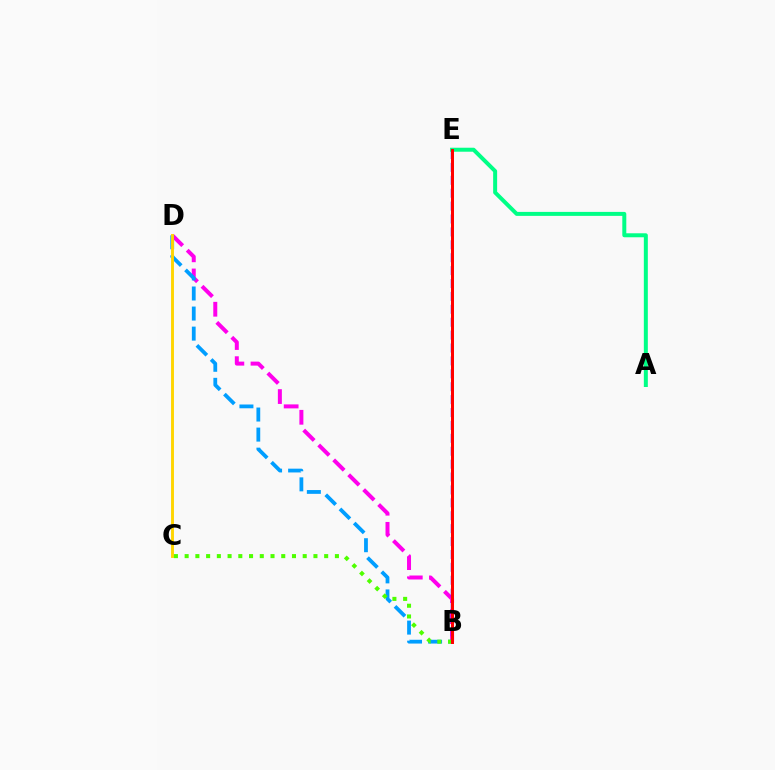{('B', 'D'): [{'color': '#ff00ed', 'line_style': 'dashed', 'thickness': 2.87}, {'color': '#009eff', 'line_style': 'dashed', 'thickness': 2.73}], ('C', 'D'): [{'color': '#ffd500', 'line_style': 'solid', 'thickness': 2.09}], ('B', 'E'): [{'color': '#3700ff', 'line_style': 'dashed', 'thickness': 1.75}, {'color': '#ff0000', 'line_style': 'solid', 'thickness': 2.16}], ('B', 'C'): [{'color': '#4fff00', 'line_style': 'dotted', 'thickness': 2.92}], ('A', 'E'): [{'color': '#00ff86', 'line_style': 'solid', 'thickness': 2.87}]}